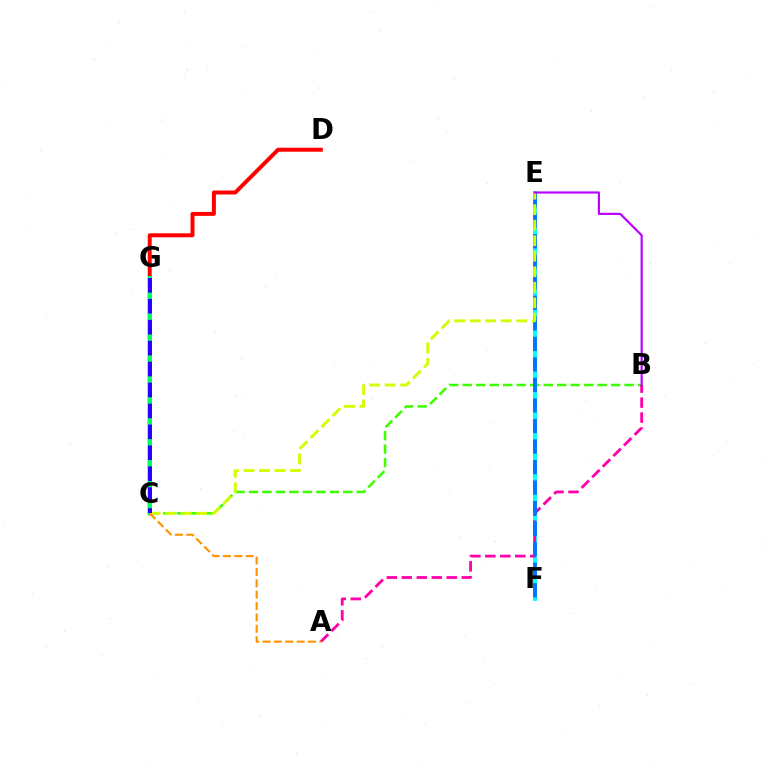{('B', 'C'): [{'color': '#3dff00', 'line_style': 'dashed', 'thickness': 1.83}], ('C', 'D'): [{'color': '#ff0000', 'line_style': 'solid', 'thickness': 2.85}], ('E', 'F'): [{'color': '#00fff6', 'line_style': 'solid', 'thickness': 2.82}, {'color': '#0074ff', 'line_style': 'dashed', 'thickness': 2.79}], ('A', 'B'): [{'color': '#ff00ac', 'line_style': 'dashed', 'thickness': 2.04}], ('C', 'G'): [{'color': '#00ff5c', 'line_style': 'solid', 'thickness': 2.88}, {'color': '#2500ff', 'line_style': 'dashed', 'thickness': 2.84}], ('C', 'E'): [{'color': '#d1ff00', 'line_style': 'dashed', 'thickness': 2.11}], ('B', 'E'): [{'color': '#b900ff', 'line_style': 'solid', 'thickness': 1.56}], ('A', 'C'): [{'color': '#ff9400', 'line_style': 'dashed', 'thickness': 1.55}]}